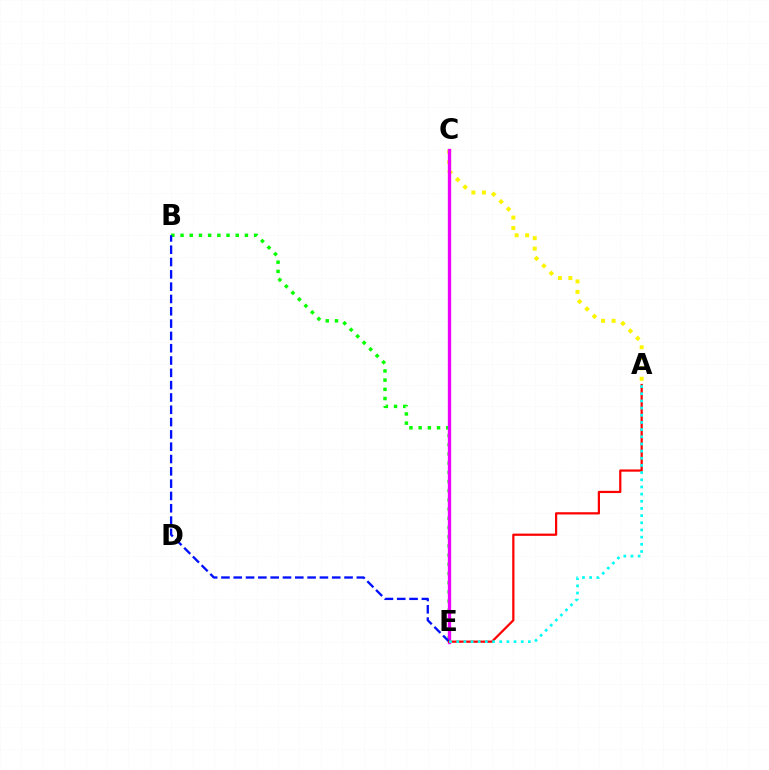{('A', 'C'): [{'color': '#fcf500', 'line_style': 'dotted', 'thickness': 2.85}], ('B', 'E'): [{'color': '#08ff00', 'line_style': 'dotted', 'thickness': 2.5}, {'color': '#0010ff', 'line_style': 'dashed', 'thickness': 1.67}], ('C', 'E'): [{'color': '#ee00ff', 'line_style': 'solid', 'thickness': 2.4}], ('A', 'E'): [{'color': '#ff0000', 'line_style': 'solid', 'thickness': 1.6}, {'color': '#00fff6', 'line_style': 'dotted', 'thickness': 1.95}]}